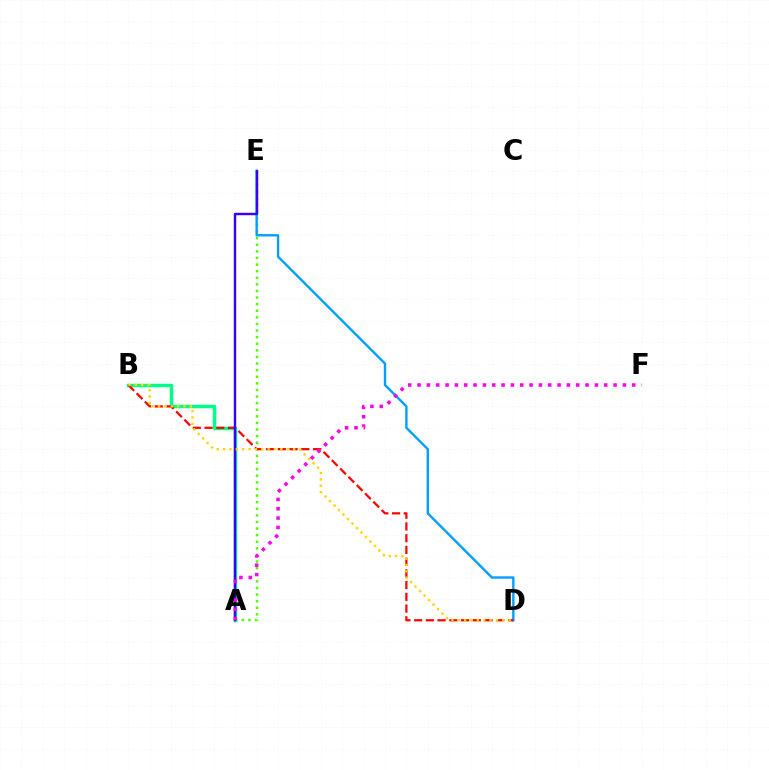{('A', 'E'): [{'color': '#4fff00', 'line_style': 'dotted', 'thickness': 1.79}, {'color': '#3700ff', 'line_style': 'solid', 'thickness': 1.76}], ('D', 'E'): [{'color': '#009eff', 'line_style': 'solid', 'thickness': 1.7}], ('A', 'B'): [{'color': '#00ff86', 'line_style': 'solid', 'thickness': 2.5}], ('B', 'D'): [{'color': '#ff0000', 'line_style': 'dashed', 'thickness': 1.59}, {'color': '#ffd500', 'line_style': 'dotted', 'thickness': 1.73}], ('A', 'F'): [{'color': '#ff00ed', 'line_style': 'dotted', 'thickness': 2.54}]}